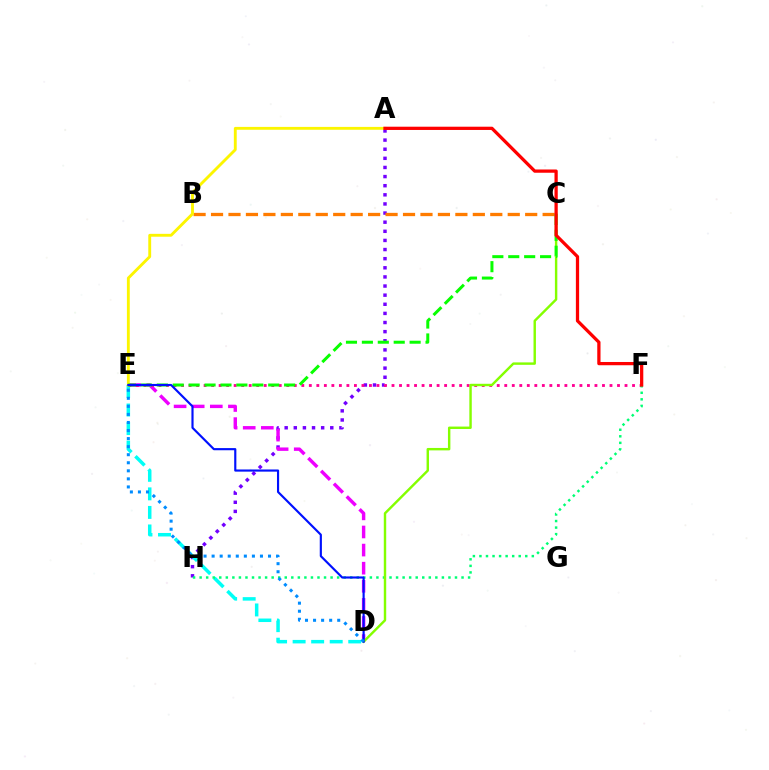{('A', 'H'): [{'color': '#7200ff', 'line_style': 'dotted', 'thickness': 2.48}], ('D', 'E'): [{'color': '#ee00ff', 'line_style': 'dashed', 'thickness': 2.46}, {'color': '#00fff6', 'line_style': 'dashed', 'thickness': 2.52}, {'color': '#0010ff', 'line_style': 'solid', 'thickness': 1.55}, {'color': '#008cff', 'line_style': 'dotted', 'thickness': 2.19}], ('E', 'F'): [{'color': '#ff0094', 'line_style': 'dotted', 'thickness': 2.04}], ('F', 'H'): [{'color': '#00ff74', 'line_style': 'dotted', 'thickness': 1.78}], ('B', 'C'): [{'color': '#ff7c00', 'line_style': 'dashed', 'thickness': 2.37}], ('C', 'D'): [{'color': '#84ff00', 'line_style': 'solid', 'thickness': 1.75}], ('A', 'E'): [{'color': '#fcf500', 'line_style': 'solid', 'thickness': 2.06}], ('C', 'E'): [{'color': '#08ff00', 'line_style': 'dashed', 'thickness': 2.16}], ('A', 'F'): [{'color': '#ff0000', 'line_style': 'solid', 'thickness': 2.34}]}